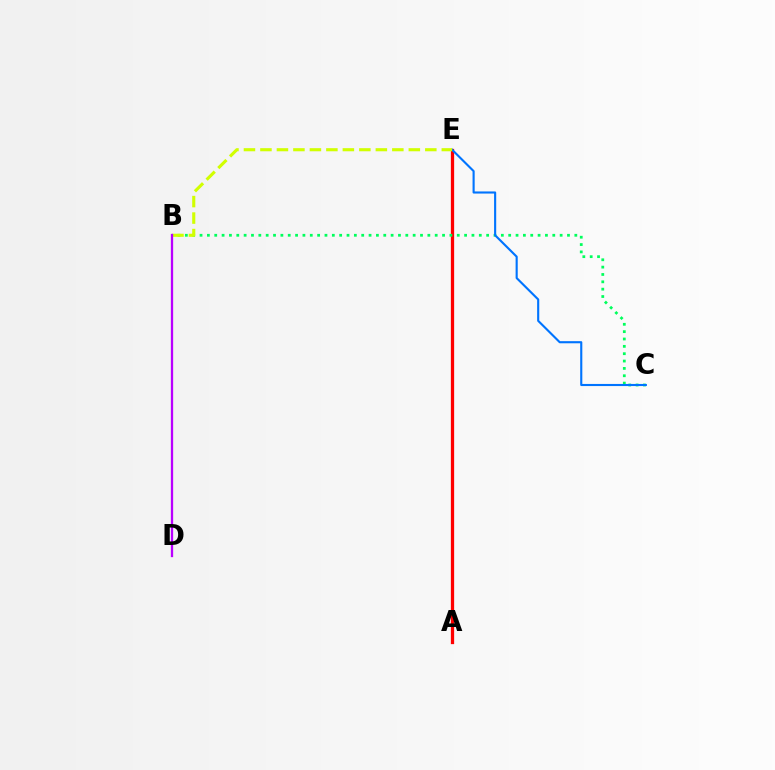{('A', 'E'): [{'color': '#ff0000', 'line_style': 'solid', 'thickness': 2.35}], ('B', 'C'): [{'color': '#00ff5c', 'line_style': 'dotted', 'thickness': 2.0}], ('C', 'E'): [{'color': '#0074ff', 'line_style': 'solid', 'thickness': 1.53}], ('B', 'E'): [{'color': '#d1ff00', 'line_style': 'dashed', 'thickness': 2.24}], ('B', 'D'): [{'color': '#b900ff', 'line_style': 'solid', 'thickness': 1.65}]}